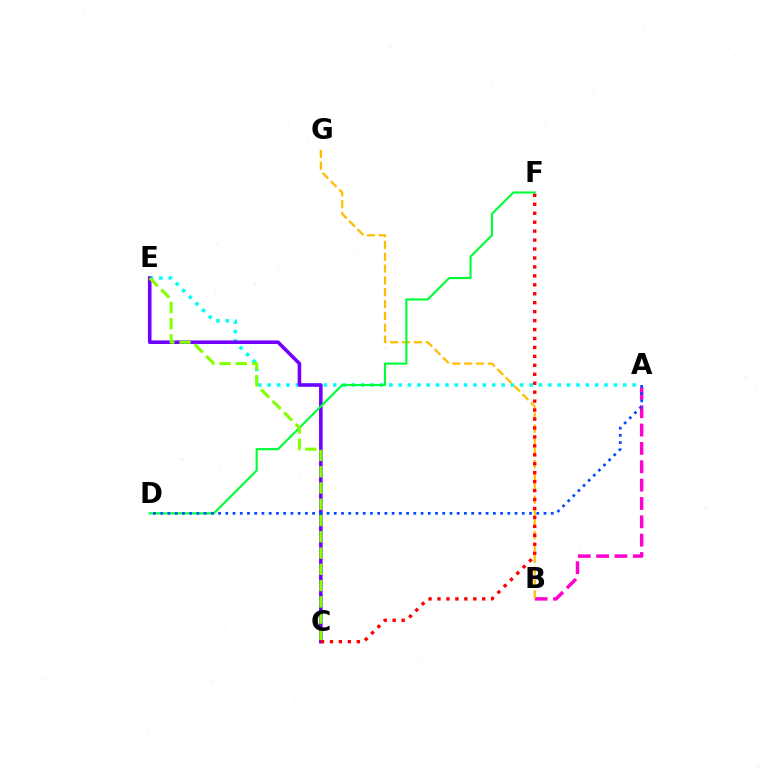{('A', 'E'): [{'color': '#00fff6', 'line_style': 'dotted', 'thickness': 2.54}], ('C', 'E'): [{'color': '#7200ff', 'line_style': 'solid', 'thickness': 2.58}, {'color': '#84ff00', 'line_style': 'dashed', 'thickness': 2.21}], ('A', 'B'): [{'color': '#ff00cf', 'line_style': 'dashed', 'thickness': 2.49}], ('B', 'G'): [{'color': '#ffbd00', 'line_style': 'dashed', 'thickness': 1.61}], ('D', 'F'): [{'color': '#00ff39', 'line_style': 'solid', 'thickness': 1.54}], ('C', 'F'): [{'color': '#ff0000', 'line_style': 'dotted', 'thickness': 2.43}], ('A', 'D'): [{'color': '#004bff', 'line_style': 'dotted', 'thickness': 1.96}]}